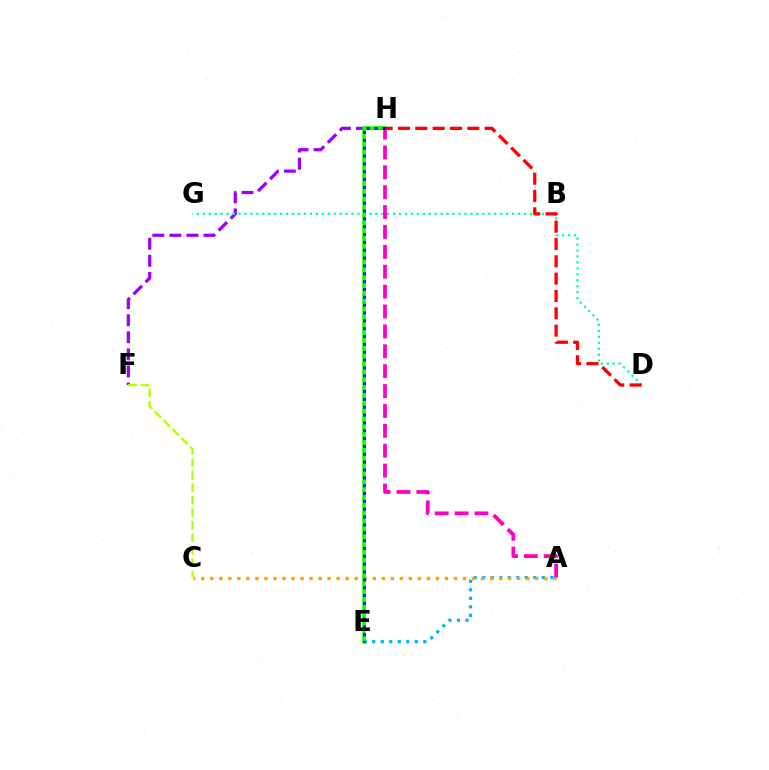{('F', 'H'): [{'color': '#9b00ff', 'line_style': 'dashed', 'thickness': 2.32}], ('A', 'E'): [{'color': '#00b5ff', 'line_style': 'dotted', 'thickness': 2.31}], ('A', 'C'): [{'color': '#ffa500', 'line_style': 'dotted', 'thickness': 2.45}], ('D', 'G'): [{'color': '#00ff9d', 'line_style': 'dotted', 'thickness': 1.62}], ('C', 'F'): [{'color': '#b3ff00', 'line_style': 'dashed', 'thickness': 1.7}], ('E', 'H'): [{'color': '#08ff00', 'line_style': 'solid', 'thickness': 2.54}, {'color': '#0010ff', 'line_style': 'dotted', 'thickness': 2.13}], ('A', 'H'): [{'color': '#ff00bd', 'line_style': 'dashed', 'thickness': 2.7}], ('D', 'H'): [{'color': '#ff0000', 'line_style': 'dashed', 'thickness': 2.35}]}